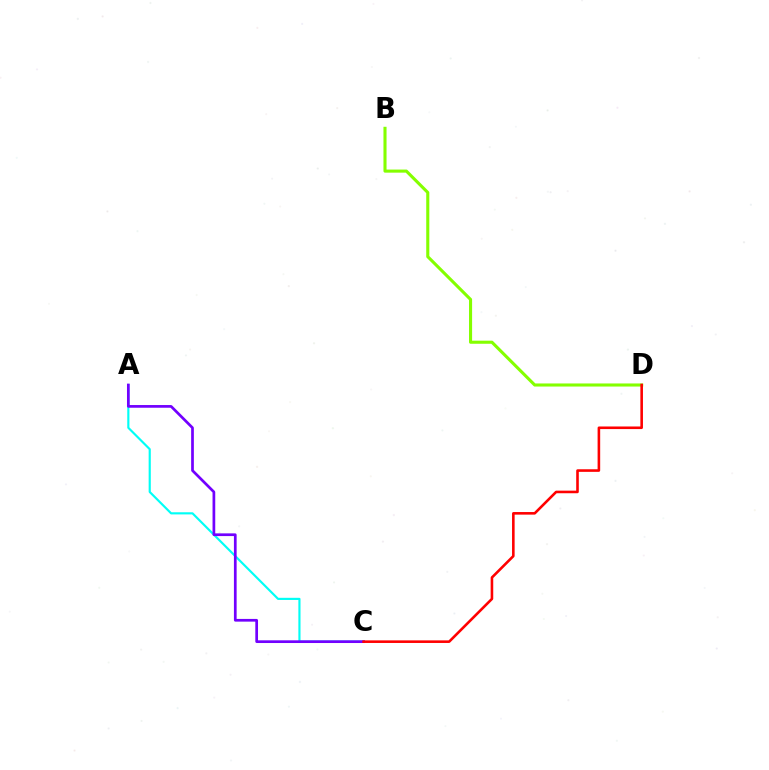{('A', 'C'): [{'color': '#00fff6', 'line_style': 'solid', 'thickness': 1.55}, {'color': '#7200ff', 'line_style': 'solid', 'thickness': 1.95}], ('B', 'D'): [{'color': '#84ff00', 'line_style': 'solid', 'thickness': 2.22}], ('C', 'D'): [{'color': '#ff0000', 'line_style': 'solid', 'thickness': 1.87}]}